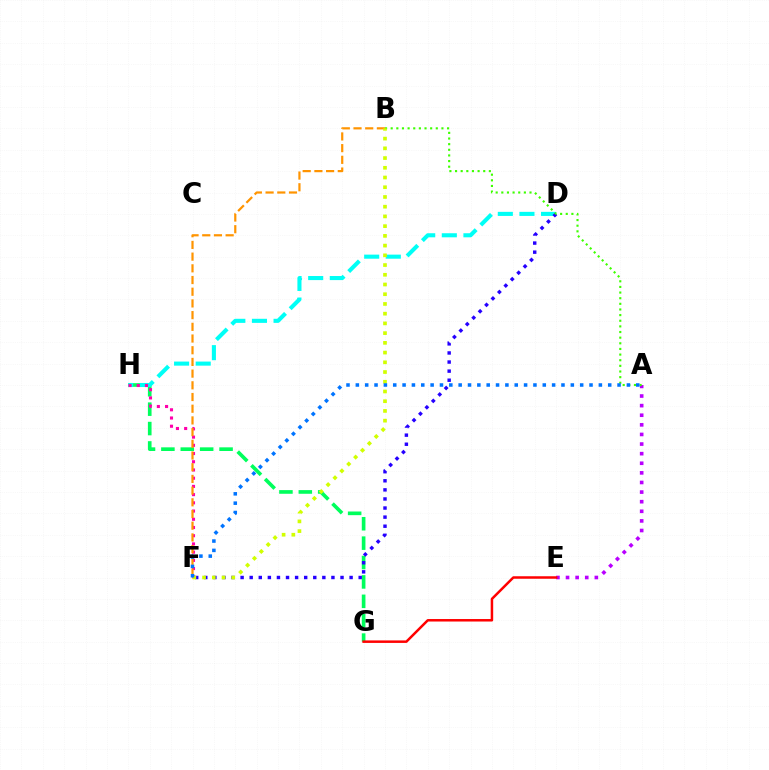{('G', 'H'): [{'color': '#00ff5c', 'line_style': 'dashed', 'thickness': 2.63}], ('A', 'E'): [{'color': '#b900ff', 'line_style': 'dotted', 'thickness': 2.61}], ('D', 'H'): [{'color': '#00fff6', 'line_style': 'dashed', 'thickness': 2.94}], ('D', 'F'): [{'color': '#2500ff', 'line_style': 'dotted', 'thickness': 2.47}], ('A', 'B'): [{'color': '#3dff00', 'line_style': 'dotted', 'thickness': 1.53}], ('E', 'G'): [{'color': '#ff0000', 'line_style': 'solid', 'thickness': 1.8}], ('F', 'H'): [{'color': '#ff00ac', 'line_style': 'dotted', 'thickness': 2.23}], ('B', 'F'): [{'color': '#ff9400', 'line_style': 'dashed', 'thickness': 1.59}, {'color': '#d1ff00', 'line_style': 'dotted', 'thickness': 2.64}], ('A', 'F'): [{'color': '#0074ff', 'line_style': 'dotted', 'thickness': 2.54}]}